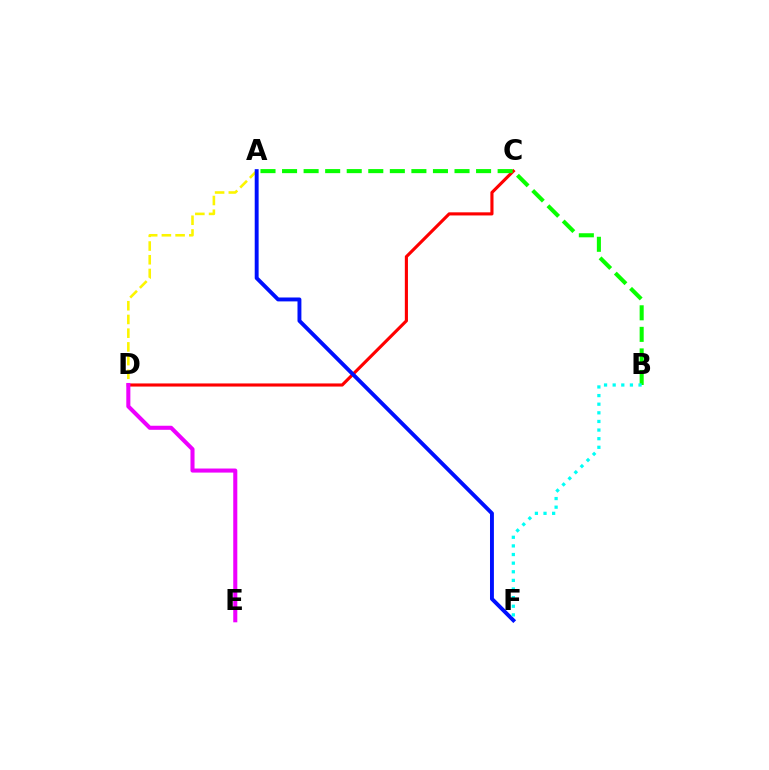{('C', 'D'): [{'color': '#ff0000', 'line_style': 'solid', 'thickness': 2.25}], ('A', 'B'): [{'color': '#08ff00', 'line_style': 'dashed', 'thickness': 2.93}], ('A', 'D'): [{'color': '#fcf500', 'line_style': 'dashed', 'thickness': 1.86}], ('A', 'F'): [{'color': '#0010ff', 'line_style': 'solid', 'thickness': 2.81}], ('D', 'E'): [{'color': '#ee00ff', 'line_style': 'solid', 'thickness': 2.92}], ('B', 'F'): [{'color': '#00fff6', 'line_style': 'dotted', 'thickness': 2.34}]}